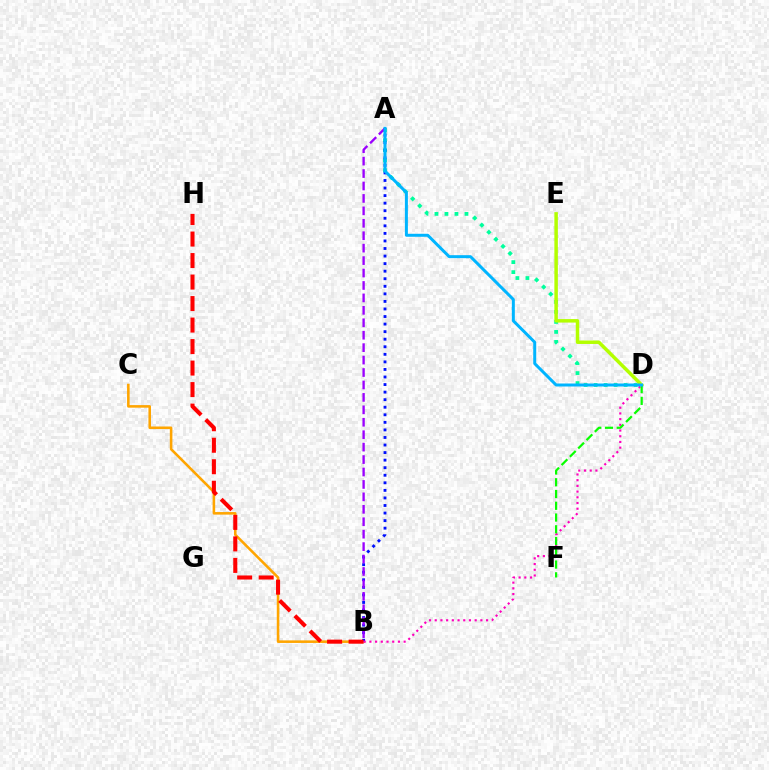{('B', 'C'): [{'color': '#ffa500', 'line_style': 'solid', 'thickness': 1.85}], ('A', 'D'): [{'color': '#00ff9d', 'line_style': 'dotted', 'thickness': 2.72}, {'color': '#00b5ff', 'line_style': 'solid', 'thickness': 2.15}], ('A', 'B'): [{'color': '#0010ff', 'line_style': 'dotted', 'thickness': 2.05}, {'color': '#9b00ff', 'line_style': 'dashed', 'thickness': 1.69}], ('B', 'H'): [{'color': '#ff0000', 'line_style': 'dashed', 'thickness': 2.92}], ('B', 'D'): [{'color': '#ff00bd', 'line_style': 'dotted', 'thickness': 1.55}], ('D', 'E'): [{'color': '#b3ff00', 'line_style': 'solid', 'thickness': 2.51}], ('D', 'F'): [{'color': '#08ff00', 'line_style': 'dashed', 'thickness': 1.6}]}